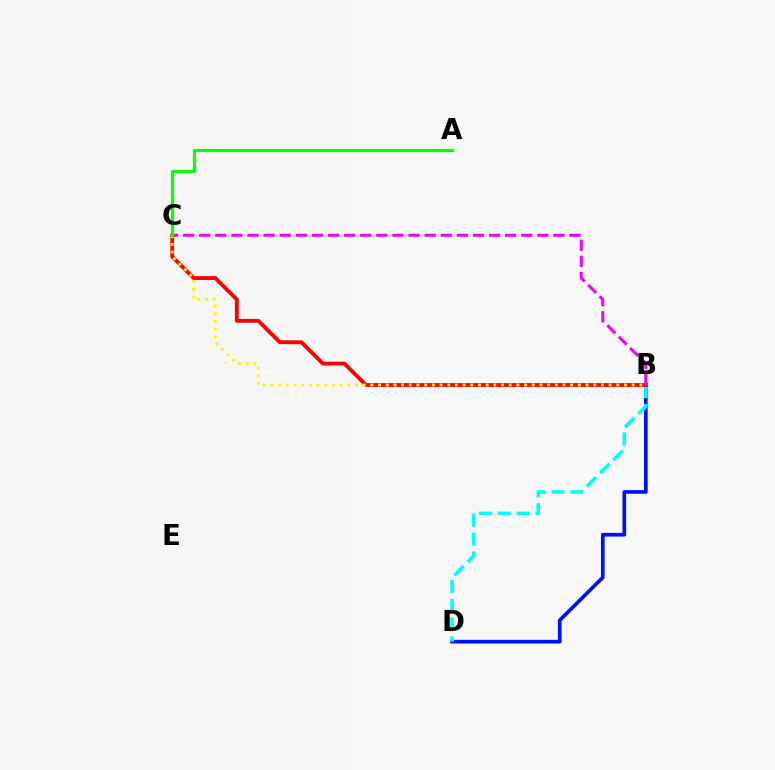{('B', 'D'): [{'color': '#0010ff', 'line_style': 'solid', 'thickness': 2.65}, {'color': '#00fff6', 'line_style': 'dashed', 'thickness': 2.55}], ('B', 'C'): [{'color': '#ff0000', 'line_style': 'solid', 'thickness': 2.76}, {'color': '#ee00ff', 'line_style': 'dashed', 'thickness': 2.19}, {'color': '#fcf500', 'line_style': 'dotted', 'thickness': 2.09}], ('A', 'C'): [{'color': '#08ff00', 'line_style': 'solid', 'thickness': 2.28}]}